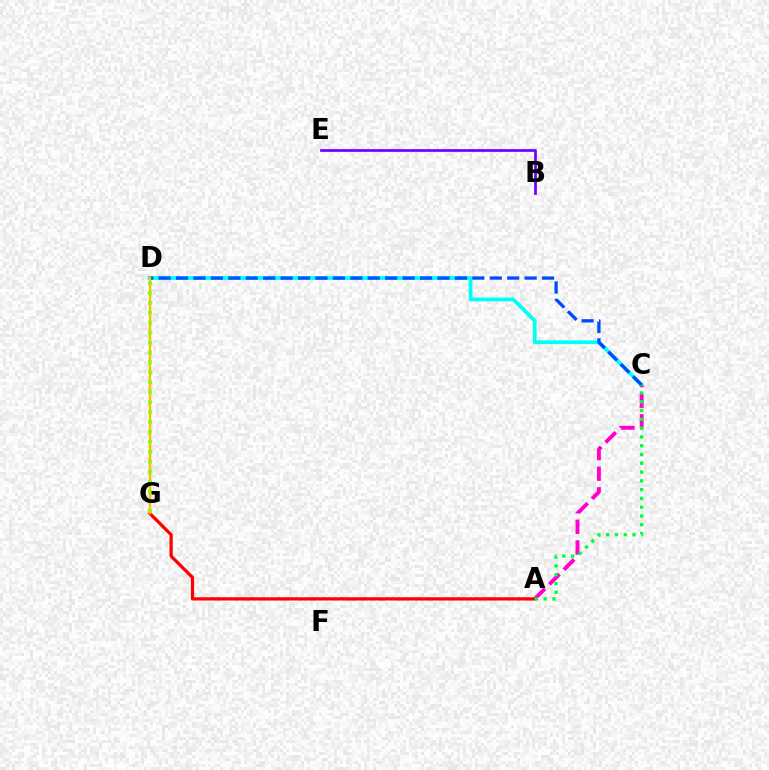{('A', 'G'): [{'color': '#ff0000', 'line_style': 'solid', 'thickness': 2.34}], ('C', 'D'): [{'color': '#00fff6', 'line_style': 'solid', 'thickness': 2.71}, {'color': '#004bff', 'line_style': 'dashed', 'thickness': 2.37}], ('A', 'C'): [{'color': '#ff00cf', 'line_style': 'dashed', 'thickness': 2.81}, {'color': '#00ff39', 'line_style': 'dotted', 'thickness': 2.39}], ('D', 'G'): [{'color': '#ffbd00', 'line_style': 'solid', 'thickness': 1.74}, {'color': '#84ff00', 'line_style': 'dotted', 'thickness': 2.69}], ('B', 'E'): [{'color': '#7200ff', 'line_style': 'solid', 'thickness': 1.96}]}